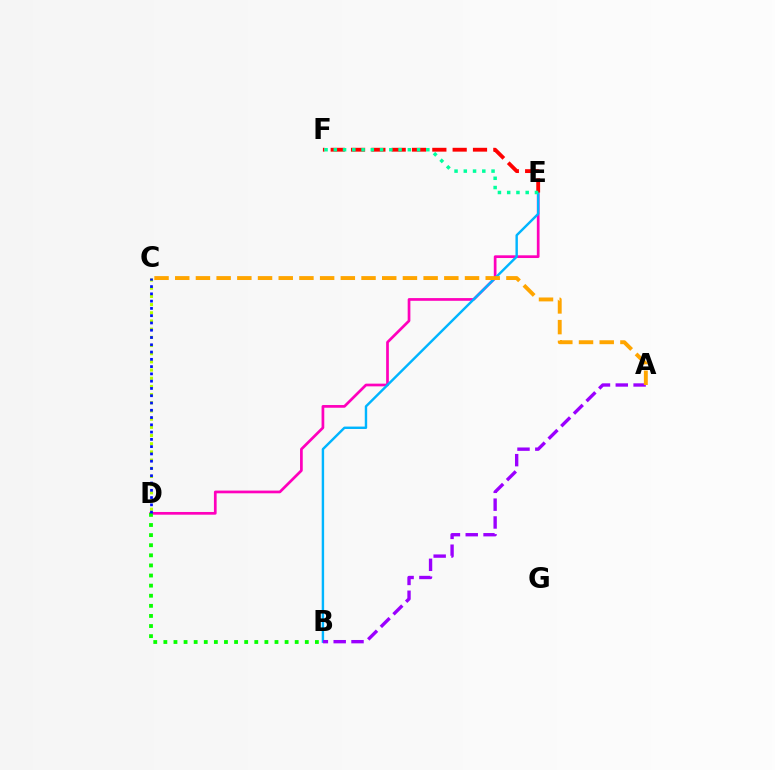{('D', 'E'): [{'color': '#ff00bd', 'line_style': 'solid', 'thickness': 1.95}], ('B', 'E'): [{'color': '#00b5ff', 'line_style': 'solid', 'thickness': 1.74}], ('A', 'B'): [{'color': '#9b00ff', 'line_style': 'dashed', 'thickness': 2.42}], ('E', 'F'): [{'color': '#ff0000', 'line_style': 'dashed', 'thickness': 2.76}, {'color': '#00ff9d', 'line_style': 'dotted', 'thickness': 2.51}], ('A', 'C'): [{'color': '#ffa500', 'line_style': 'dashed', 'thickness': 2.81}], ('C', 'D'): [{'color': '#b3ff00', 'line_style': 'dotted', 'thickness': 2.22}, {'color': '#0010ff', 'line_style': 'dotted', 'thickness': 1.98}], ('B', 'D'): [{'color': '#08ff00', 'line_style': 'dotted', 'thickness': 2.75}]}